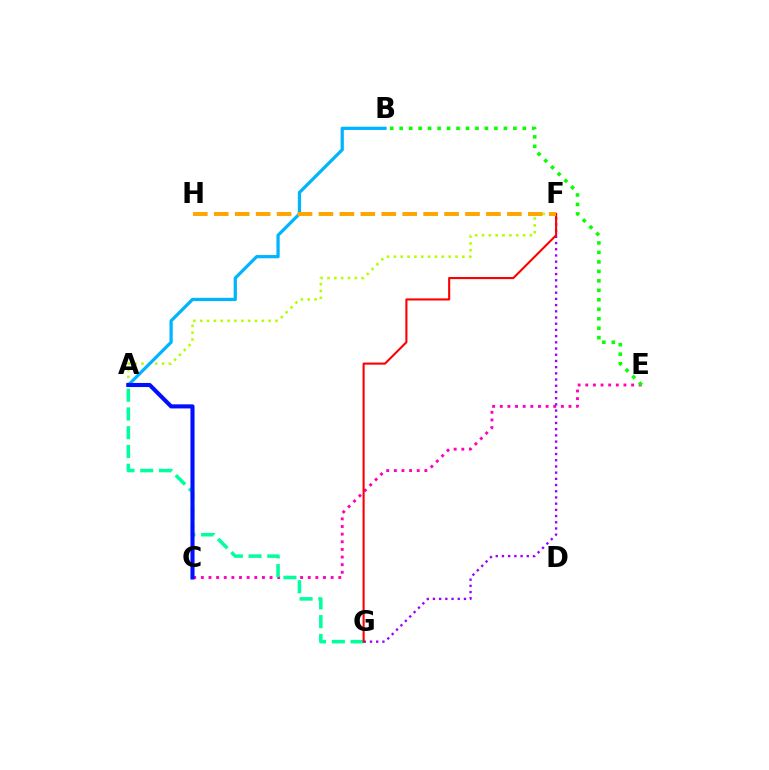{('A', 'F'): [{'color': '#b3ff00', 'line_style': 'dotted', 'thickness': 1.86}], ('C', 'E'): [{'color': '#ff00bd', 'line_style': 'dotted', 'thickness': 2.07}], ('A', 'B'): [{'color': '#00b5ff', 'line_style': 'solid', 'thickness': 2.34}], ('F', 'G'): [{'color': '#9b00ff', 'line_style': 'dotted', 'thickness': 1.69}, {'color': '#ff0000', 'line_style': 'solid', 'thickness': 1.51}], ('A', 'G'): [{'color': '#00ff9d', 'line_style': 'dashed', 'thickness': 2.55}], ('B', 'E'): [{'color': '#08ff00', 'line_style': 'dotted', 'thickness': 2.57}], ('A', 'C'): [{'color': '#0010ff', 'line_style': 'solid', 'thickness': 2.95}], ('F', 'H'): [{'color': '#ffa500', 'line_style': 'dashed', 'thickness': 2.84}]}